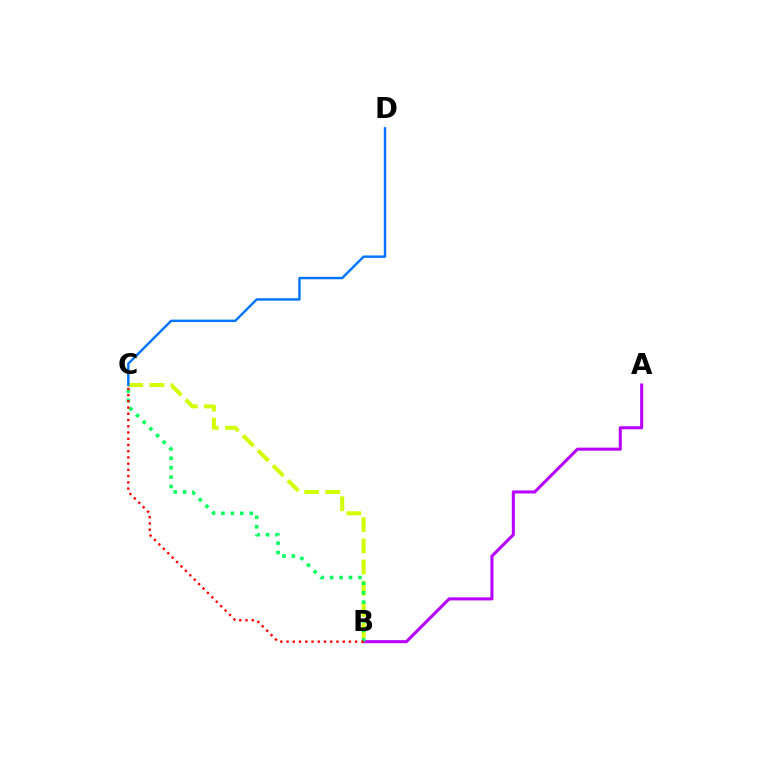{('B', 'C'): [{'color': '#d1ff00', 'line_style': 'dashed', 'thickness': 2.88}, {'color': '#00ff5c', 'line_style': 'dotted', 'thickness': 2.56}, {'color': '#ff0000', 'line_style': 'dotted', 'thickness': 1.7}], ('A', 'B'): [{'color': '#b900ff', 'line_style': 'solid', 'thickness': 2.2}], ('C', 'D'): [{'color': '#0074ff', 'line_style': 'solid', 'thickness': 1.74}]}